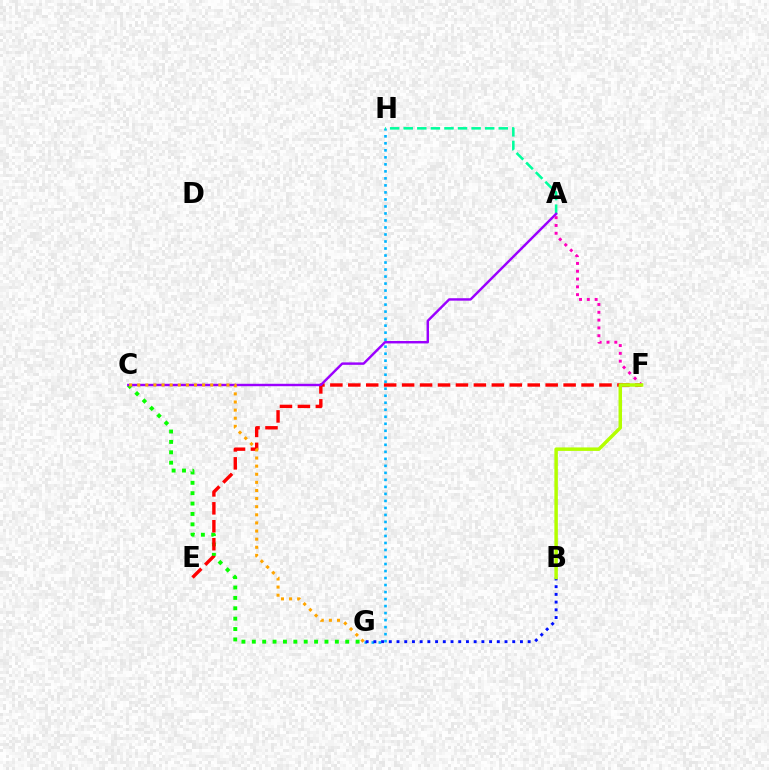{('C', 'G'): [{'color': '#08ff00', 'line_style': 'dotted', 'thickness': 2.82}, {'color': '#ffa500', 'line_style': 'dotted', 'thickness': 2.2}], ('G', 'H'): [{'color': '#00b5ff', 'line_style': 'dotted', 'thickness': 1.9}], ('A', 'H'): [{'color': '#00ff9d', 'line_style': 'dashed', 'thickness': 1.84}], ('E', 'F'): [{'color': '#ff0000', 'line_style': 'dashed', 'thickness': 2.44}], ('A', 'C'): [{'color': '#9b00ff', 'line_style': 'solid', 'thickness': 1.75}], ('A', 'F'): [{'color': '#ff00bd', 'line_style': 'dotted', 'thickness': 2.12}], ('B', 'G'): [{'color': '#0010ff', 'line_style': 'dotted', 'thickness': 2.1}], ('B', 'F'): [{'color': '#b3ff00', 'line_style': 'solid', 'thickness': 2.51}]}